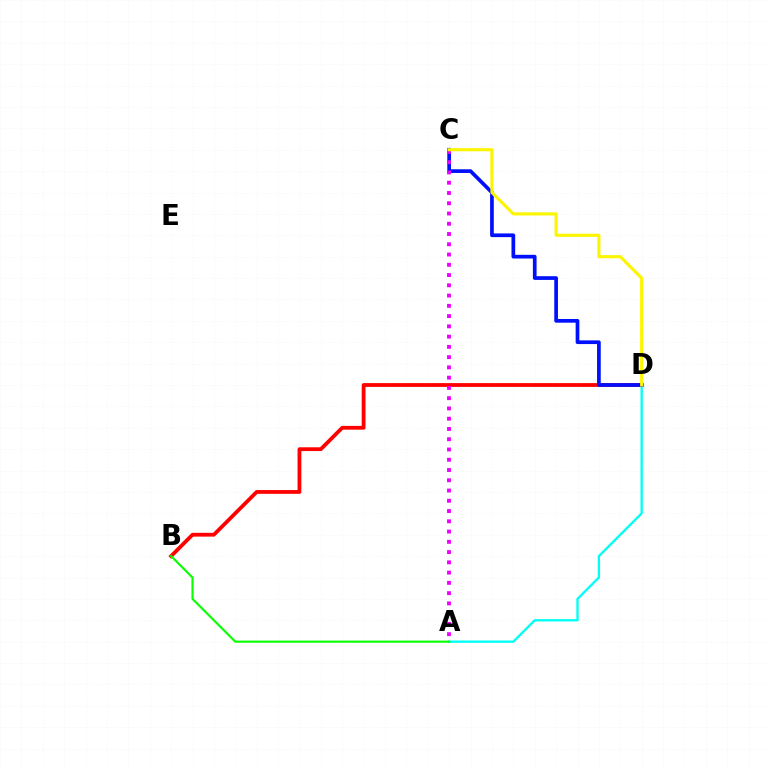{('A', 'D'): [{'color': '#00fff6', 'line_style': 'solid', 'thickness': 1.69}], ('B', 'D'): [{'color': '#ff0000', 'line_style': 'solid', 'thickness': 2.73}], ('C', 'D'): [{'color': '#0010ff', 'line_style': 'solid', 'thickness': 2.67}, {'color': '#fcf500', 'line_style': 'solid', 'thickness': 2.25}], ('A', 'C'): [{'color': '#ee00ff', 'line_style': 'dotted', 'thickness': 2.79}], ('A', 'B'): [{'color': '#08ff00', 'line_style': 'solid', 'thickness': 1.54}]}